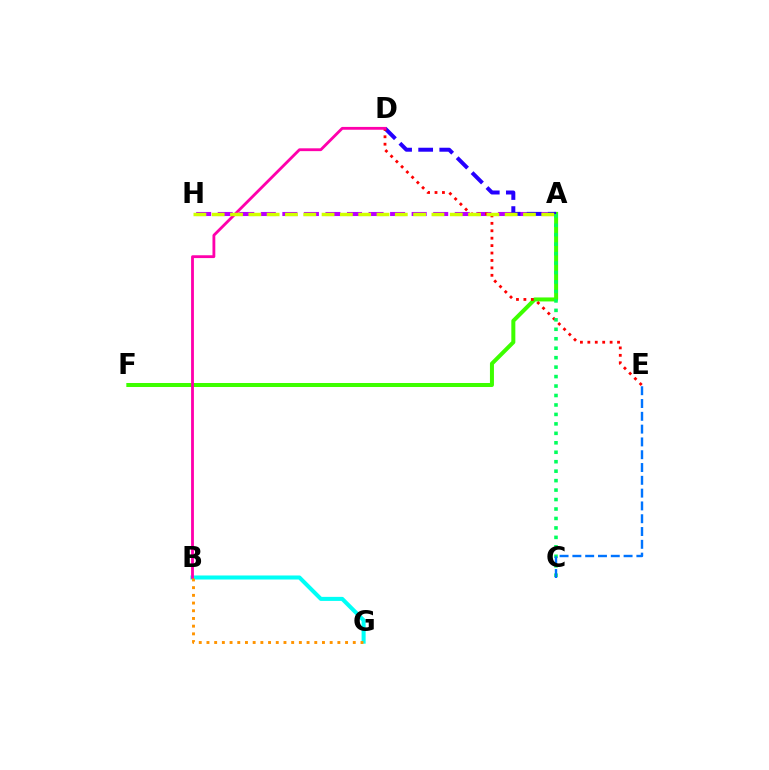{('A', 'H'): [{'color': '#b900ff', 'line_style': 'dashed', 'thickness': 2.93}, {'color': '#d1ff00', 'line_style': 'dashed', 'thickness': 2.49}], ('A', 'F'): [{'color': '#3dff00', 'line_style': 'solid', 'thickness': 2.88}], ('A', 'D'): [{'color': '#2500ff', 'line_style': 'dashed', 'thickness': 2.86}], ('B', 'G'): [{'color': '#00fff6', 'line_style': 'solid', 'thickness': 2.91}, {'color': '#ff9400', 'line_style': 'dotted', 'thickness': 2.09}], ('D', 'E'): [{'color': '#ff0000', 'line_style': 'dotted', 'thickness': 2.02}], ('A', 'C'): [{'color': '#00ff5c', 'line_style': 'dotted', 'thickness': 2.57}], ('C', 'E'): [{'color': '#0074ff', 'line_style': 'dashed', 'thickness': 1.74}], ('B', 'D'): [{'color': '#ff00ac', 'line_style': 'solid', 'thickness': 2.03}]}